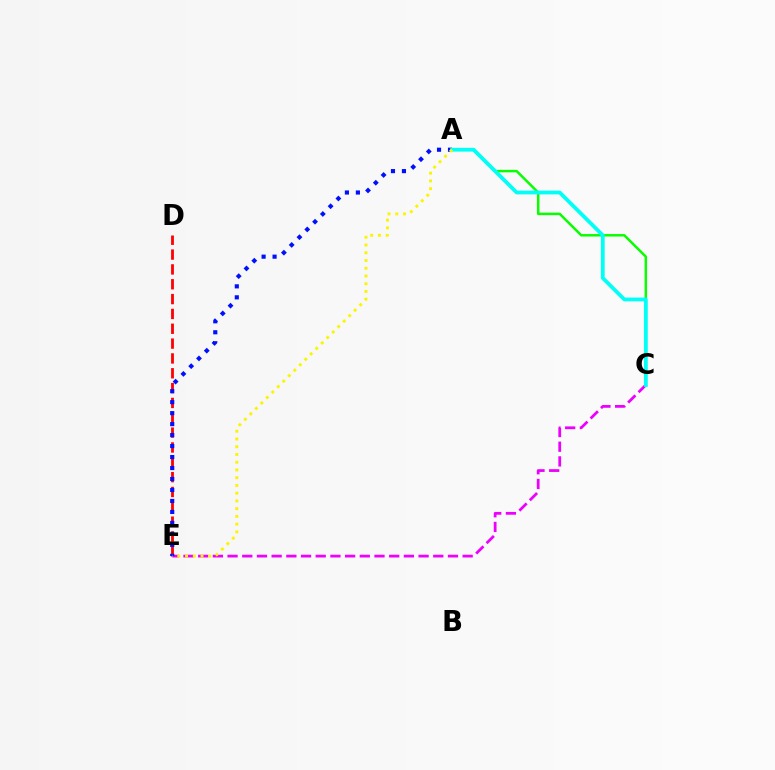{('D', 'E'): [{'color': '#ff0000', 'line_style': 'dashed', 'thickness': 2.02}], ('C', 'E'): [{'color': '#ee00ff', 'line_style': 'dashed', 'thickness': 2.0}], ('A', 'C'): [{'color': '#08ff00', 'line_style': 'solid', 'thickness': 1.78}, {'color': '#00fff6', 'line_style': 'solid', 'thickness': 2.71}], ('A', 'E'): [{'color': '#0010ff', 'line_style': 'dotted', 'thickness': 2.98}, {'color': '#fcf500', 'line_style': 'dotted', 'thickness': 2.1}]}